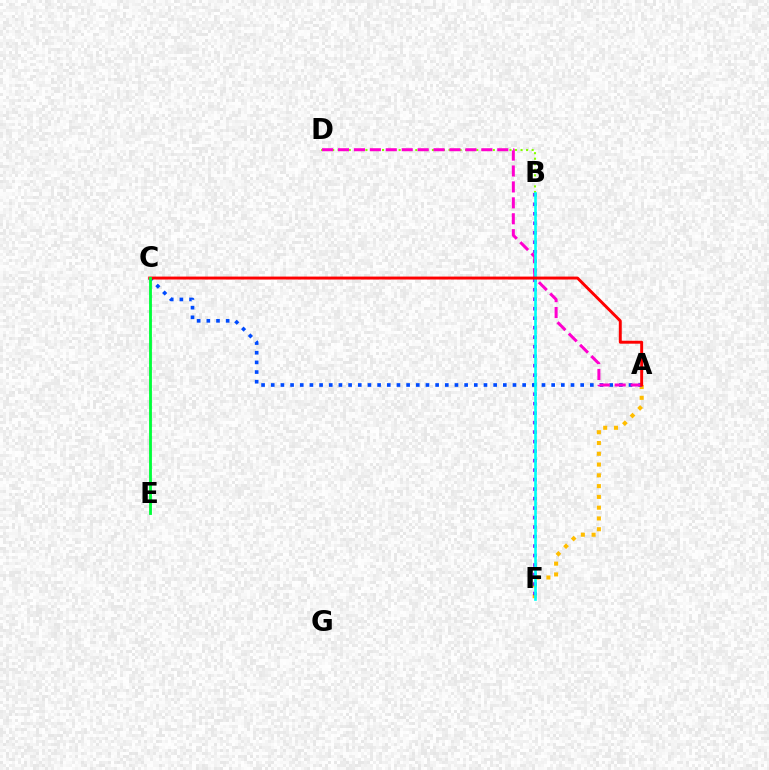{('A', 'F'): [{'color': '#ffbd00', 'line_style': 'dotted', 'thickness': 2.93}], ('B', 'F'): [{'color': '#7200ff', 'line_style': 'dotted', 'thickness': 2.58}, {'color': '#00fff6', 'line_style': 'solid', 'thickness': 1.91}], ('A', 'C'): [{'color': '#004bff', 'line_style': 'dotted', 'thickness': 2.63}, {'color': '#ff0000', 'line_style': 'solid', 'thickness': 2.11}], ('B', 'D'): [{'color': '#84ff00', 'line_style': 'dotted', 'thickness': 1.51}], ('A', 'D'): [{'color': '#ff00cf', 'line_style': 'dashed', 'thickness': 2.16}], ('C', 'E'): [{'color': '#00ff39', 'line_style': 'solid', 'thickness': 2.04}]}